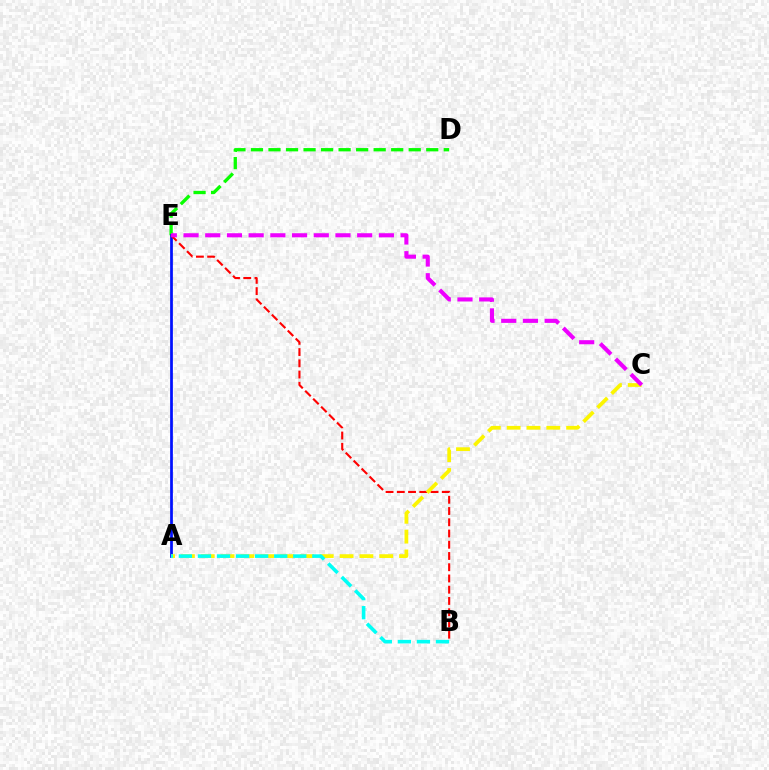{('D', 'E'): [{'color': '#08ff00', 'line_style': 'dashed', 'thickness': 2.38}], ('A', 'E'): [{'color': '#0010ff', 'line_style': 'solid', 'thickness': 1.97}], ('B', 'E'): [{'color': '#ff0000', 'line_style': 'dashed', 'thickness': 1.53}], ('A', 'C'): [{'color': '#fcf500', 'line_style': 'dashed', 'thickness': 2.69}], ('C', 'E'): [{'color': '#ee00ff', 'line_style': 'dashed', 'thickness': 2.95}], ('A', 'B'): [{'color': '#00fff6', 'line_style': 'dashed', 'thickness': 2.59}]}